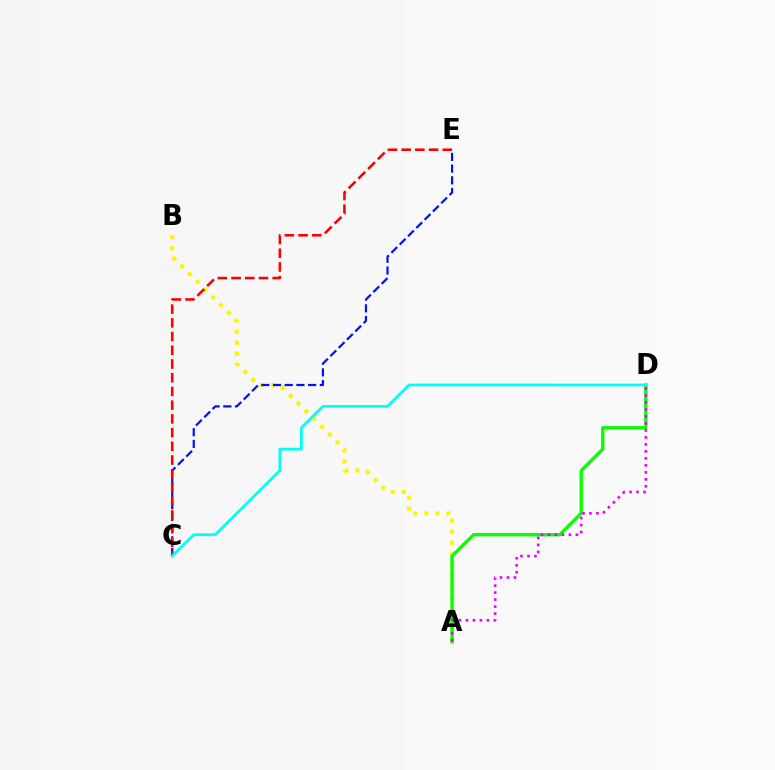{('A', 'B'): [{'color': '#fcf500', 'line_style': 'dotted', 'thickness': 2.99}], ('A', 'D'): [{'color': '#08ff00', 'line_style': 'solid', 'thickness': 2.42}, {'color': '#ee00ff', 'line_style': 'dotted', 'thickness': 1.9}], ('C', 'E'): [{'color': '#0010ff', 'line_style': 'dashed', 'thickness': 1.59}, {'color': '#ff0000', 'line_style': 'dashed', 'thickness': 1.86}], ('C', 'D'): [{'color': '#00fff6', 'line_style': 'solid', 'thickness': 2.0}]}